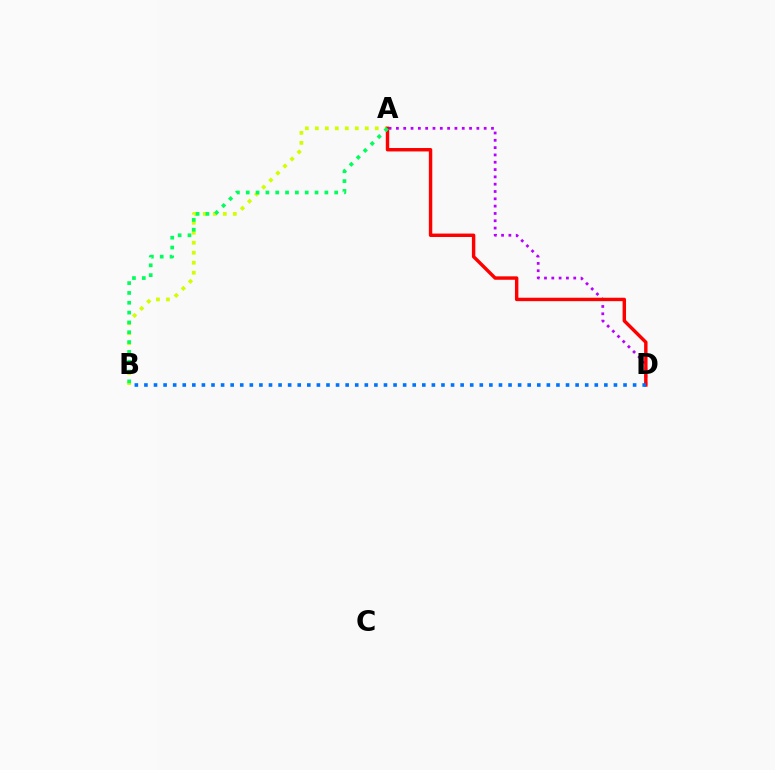{('A', 'B'): [{'color': '#d1ff00', 'line_style': 'dotted', 'thickness': 2.71}, {'color': '#00ff5c', 'line_style': 'dotted', 'thickness': 2.67}], ('A', 'D'): [{'color': '#b900ff', 'line_style': 'dotted', 'thickness': 1.99}, {'color': '#ff0000', 'line_style': 'solid', 'thickness': 2.47}], ('B', 'D'): [{'color': '#0074ff', 'line_style': 'dotted', 'thickness': 2.6}]}